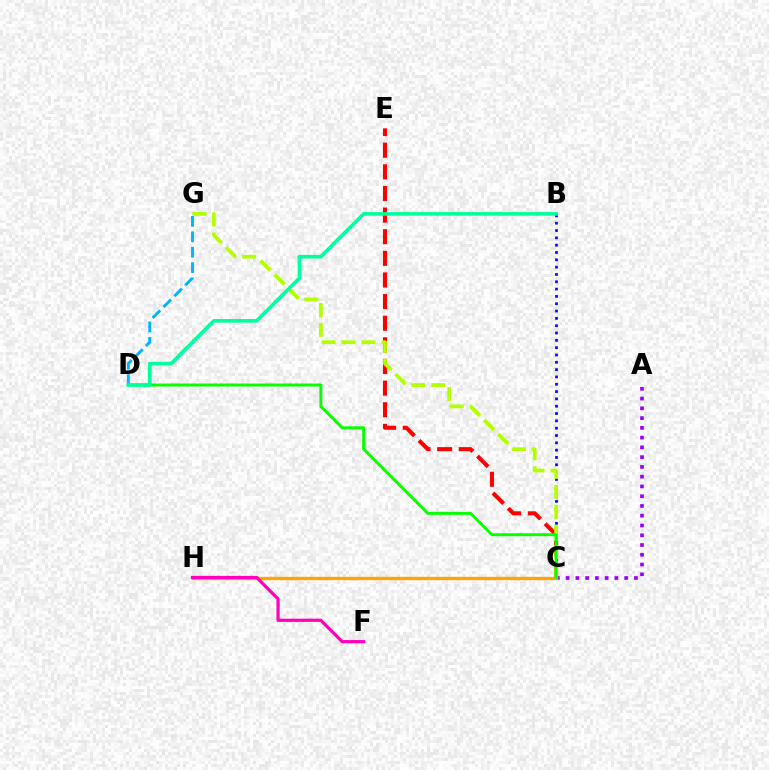{('A', 'C'): [{'color': '#9b00ff', 'line_style': 'dotted', 'thickness': 2.65}], ('B', 'C'): [{'color': '#0010ff', 'line_style': 'dotted', 'thickness': 1.99}], ('C', 'E'): [{'color': '#ff0000', 'line_style': 'dashed', 'thickness': 2.94}], ('C', 'G'): [{'color': '#b3ff00', 'line_style': 'dashed', 'thickness': 2.71}], ('D', 'G'): [{'color': '#00b5ff', 'line_style': 'dashed', 'thickness': 2.09}], ('C', 'H'): [{'color': '#ffa500', 'line_style': 'solid', 'thickness': 2.4}], ('C', 'D'): [{'color': '#08ff00', 'line_style': 'solid', 'thickness': 2.12}], ('B', 'D'): [{'color': '#00ff9d', 'line_style': 'solid', 'thickness': 2.6}], ('F', 'H'): [{'color': '#ff00bd', 'line_style': 'solid', 'thickness': 2.32}]}